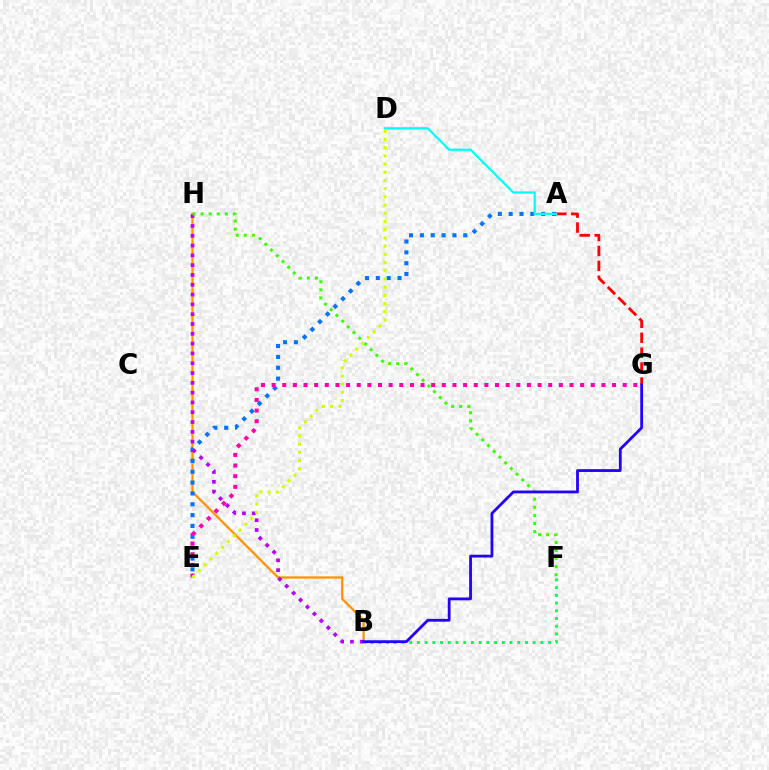{('B', 'H'): [{'color': '#ff9400', 'line_style': 'solid', 'thickness': 1.63}, {'color': '#b900ff', 'line_style': 'dotted', 'thickness': 2.66}], ('A', 'E'): [{'color': '#0074ff', 'line_style': 'dotted', 'thickness': 2.95}], ('B', 'F'): [{'color': '#00ff5c', 'line_style': 'dotted', 'thickness': 2.1}], ('A', 'G'): [{'color': '#ff0000', 'line_style': 'dashed', 'thickness': 2.03}], ('A', 'D'): [{'color': '#00fff6', 'line_style': 'solid', 'thickness': 1.61}], ('E', 'G'): [{'color': '#ff00ac', 'line_style': 'dotted', 'thickness': 2.89}], ('F', 'H'): [{'color': '#3dff00', 'line_style': 'dotted', 'thickness': 2.19}], ('B', 'G'): [{'color': '#2500ff', 'line_style': 'solid', 'thickness': 2.02}], ('D', 'E'): [{'color': '#d1ff00', 'line_style': 'dotted', 'thickness': 2.23}]}